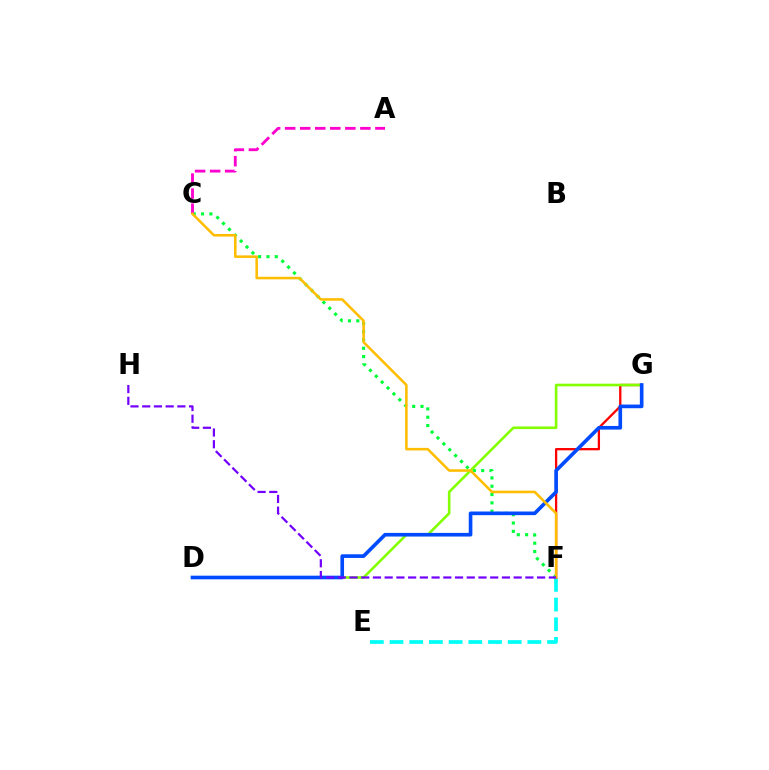{('C', 'F'): [{'color': '#00ff39', 'line_style': 'dotted', 'thickness': 2.26}, {'color': '#ffbd00', 'line_style': 'solid', 'thickness': 1.84}], ('E', 'F'): [{'color': '#00fff6', 'line_style': 'dashed', 'thickness': 2.67}], ('A', 'C'): [{'color': '#ff00cf', 'line_style': 'dashed', 'thickness': 2.04}], ('F', 'G'): [{'color': '#ff0000', 'line_style': 'solid', 'thickness': 1.65}], ('D', 'G'): [{'color': '#84ff00', 'line_style': 'solid', 'thickness': 1.88}, {'color': '#004bff', 'line_style': 'solid', 'thickness': 2.62}], ('F', 'H'): [{'color': '#7200ff', 'line_style': 'dashed', 'thickness': 1.59}]}